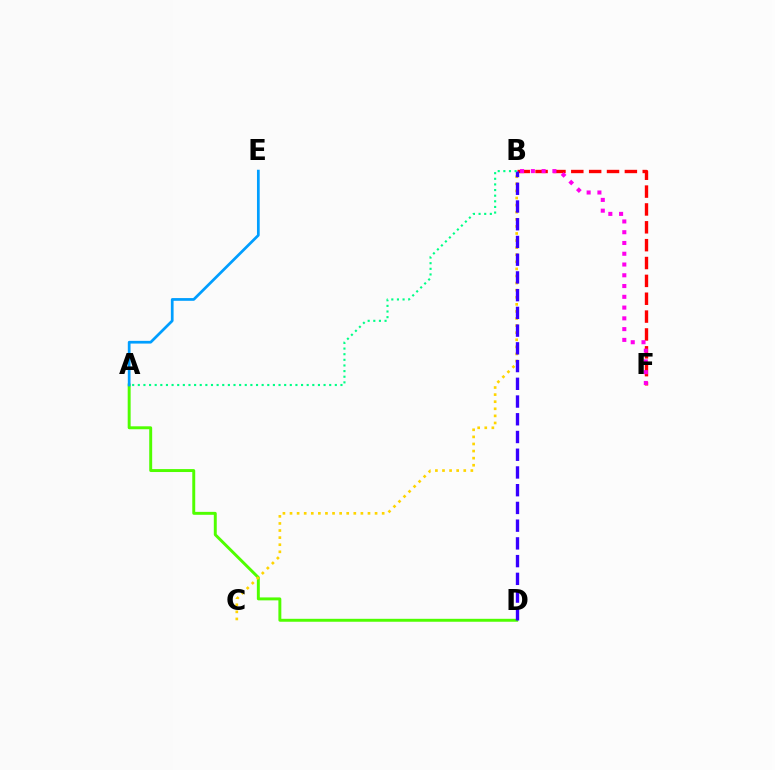{('A', 'D'): [{'color': '#4fff00', 'line_style': 'solid', 'thickness': 2.12}], ('B', 'F'): [{'color': '#ff0000', 'line_style': 'dashed', 'thickness': 2.43}, {'color': '#ff00ed', 'line_style': 'dotted', 'thickness': 2.93}], ('A', 'E'): [{'color': '#009eff', 'line_style': 'solid', 'thickness': 1.96}], ('B', 'C'): [{'color': '#ffd500', 'line_style': 'dotted', 'thickness': 1.93}], ('B', 'D'): [{'color': '#3700ff', 'line_style': 'dashed', 'thickness': 2.41}], ('A', 'B'): [{'color': '#00ff86', 'line_style': 'dotted', 'thickness': 1.53}]}